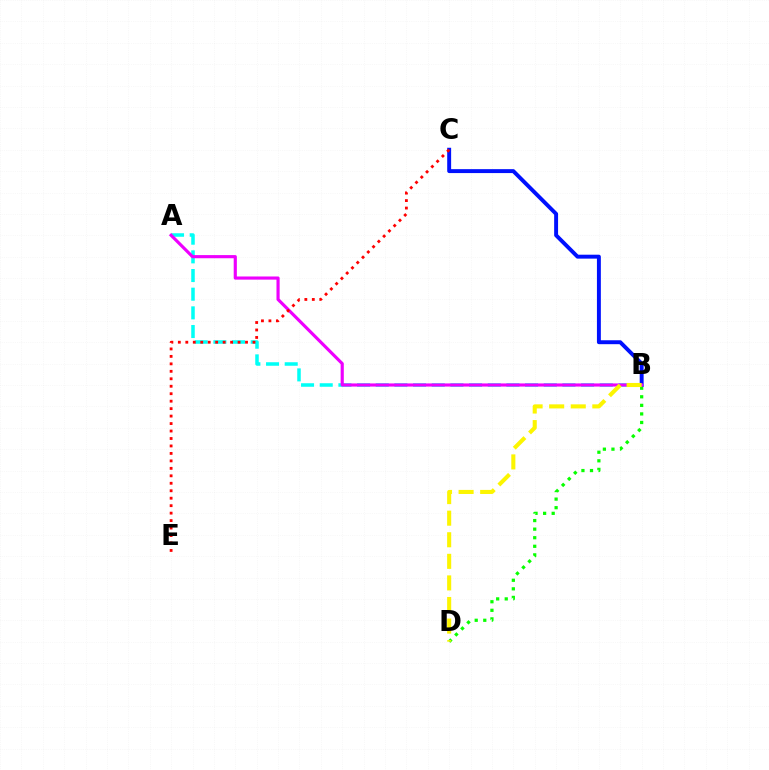{('A', 'B'): [{'color': '#00fff6', 'line_style': 'dashed', 'thickness': 2.54}, {'color': '#ee00ff', 'line_style': 'solid', 'thickness': 2.27}], ('B', 'C'): [{'color': '#0010ff', 'line_style': 'solid', 'thickness': 2.83}], ('B', 'D'): [{'color': '#08ff00', 'line_style': 'dotted', 'thickness': 2.33}, {'color': '#fcf500', 'line_style': 'dashed', 'thickness': 2.93}], ('C', 'E'): [{'color': '#ff0000', 'line_style': 'dotted', 'thickness': 2.03}]}